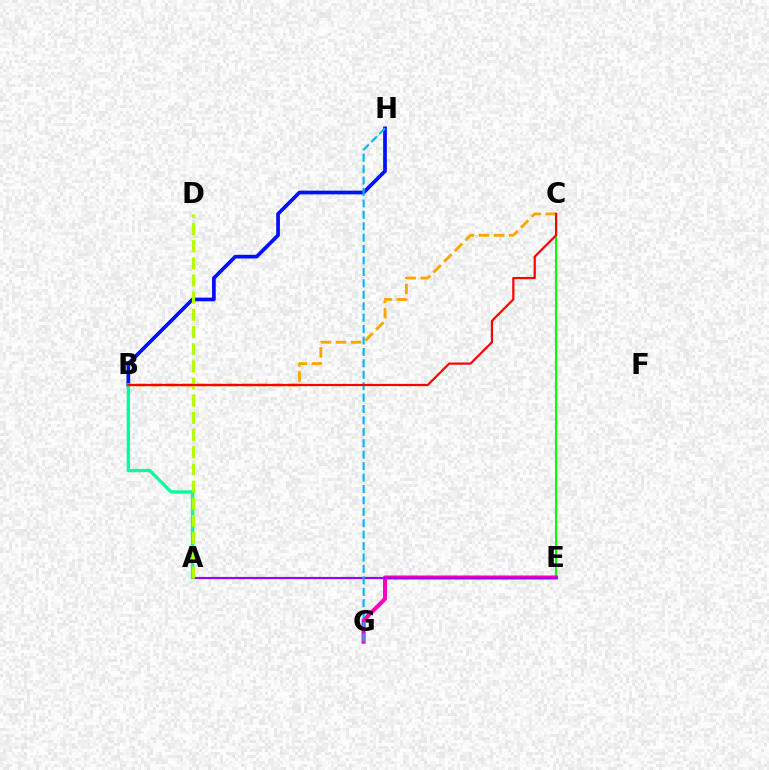{('C', 'E'): [{'color': '#08ff00', 'line_style': 'solid', 'thickness': 1.52}], ('E', 'G'): [{'color': '#ff00bd', 'line_style': 'solid', 'thickness': 2.9}], ('A', 'E'): [{'color': '#9b00ff', 'line_style': 'solid', 'thickness': 1.57}], ('B', 'H'): [{'color': '#0010ff', 'line_style': 'solid', 'thickness': 2.66}], ('A', 'B'): [{'color': '#00ff9d', 'line_style': 'solid', 'thickness': 2.37}], ('A', 'D'): [{'color': '#b3ff00', 'line_style': 'dashed', 'thickness': 2.33}], ('B', 'C'): [{'color': '#ffa500', 'line_style': 'dashed', 'thickness': 2.06}, {'color': '#ff0000', 'line_style': 'solid', 'thickness': 1.59}], ('G', 'H'): [{'color': '#00b5ff', 'line_style': 'dashed', 'thickness': 1.55}]}